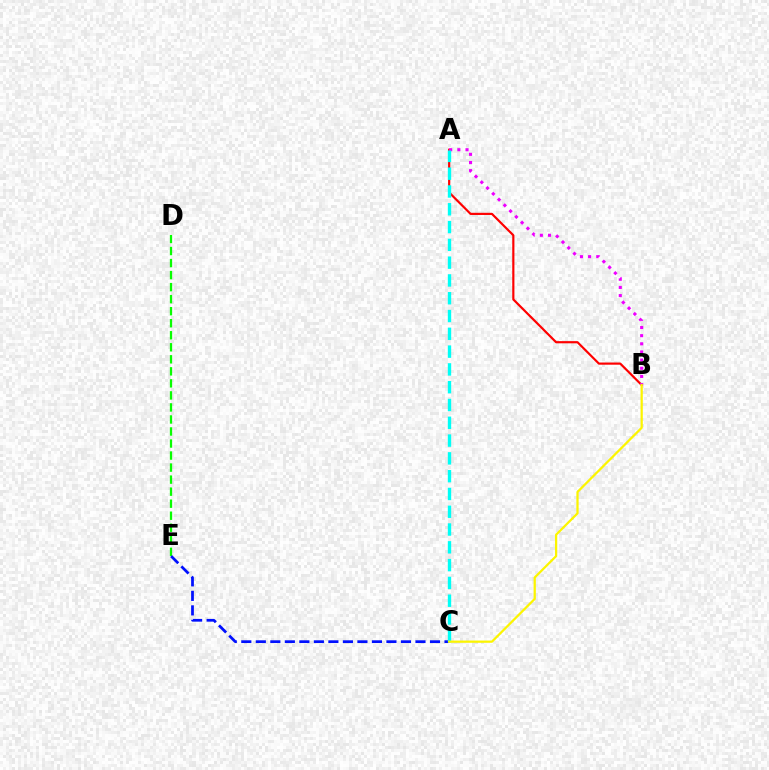{('A', 'B'): [{'color': '#ff0000', 'line_style': 'solid', 'thickness': 1.57}, {'color': '#ee00ff', 'line_style': 'dotted', 'thickness': 2.22}], ('D', 'E'): [{'color': '#08ff00', 'line_style': 'dashed', 'thickness': 1.63}], ('C', 'E'): [{'color': '#0010ff', 'line_style': 'dashed', 'thickness': 1.97}], ('A', 'C'): [{'color': '#00fff6', 'line_style': 'dashed', 'thickness': 2.42}], ('B', 'C'): [{'color': '#fcf500', 'line_style': 'solid', 'thickness': 1.62}]}